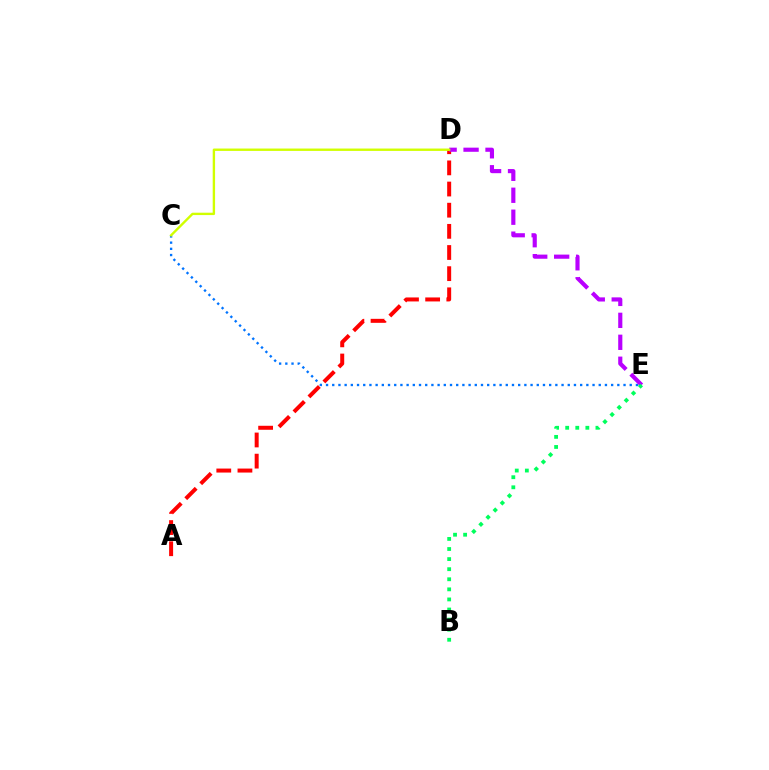{('C', 'E'): [{'color': '#0074ff', 'line_style': 'dotted', 'thickness': 1.68}], ('A', 'D'): [{'color': '#ff0000', 'line_style': 'dashed', 'thickness': 2.87}], ('D', 'E'): [{'color': '#b900ff', 'line_style': 'dashed', 'thickness': 2.98}], ('C', 'D'): [{'color': '#d1ff00', 'line_style': 'solid', 'thickness': 1.71}], ('B', 'E'): [{'color': '#00ff5c', 'line_style': 'dotted', 'thickness': 2.74}]}